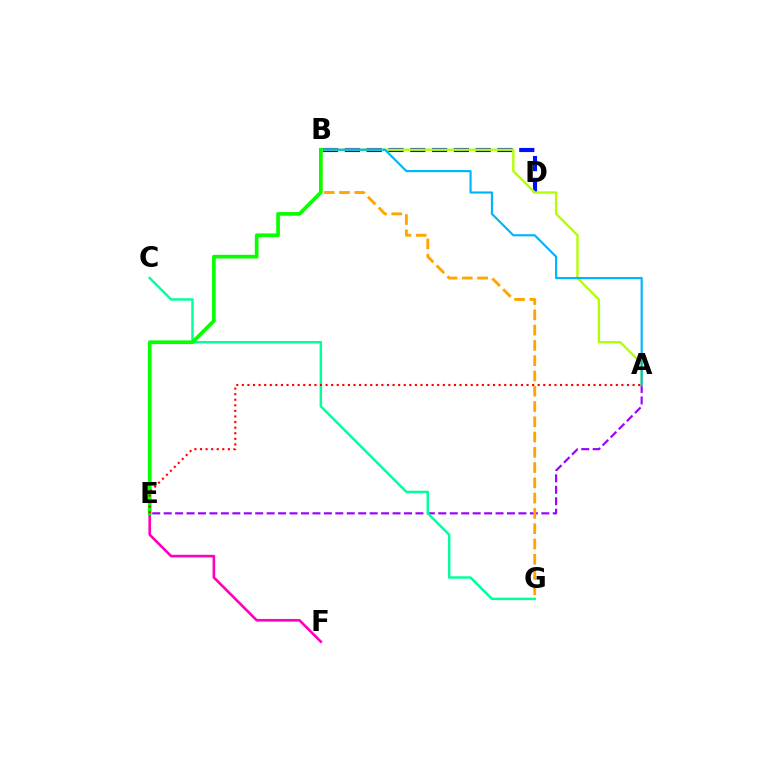{('B', 'D'): [{'color': '#0010ff', 'line_style': 'dashed', 'thickness': 2.96}], ('A', 'E'): [{'color': '#9b00ff', 'line_style': 'dashed', 'thickness': 1.55}, {'color': '#ff0000', 'line_style': 'dotted', 'thickness': 1.52}], ('A', 'B'): [{'color': '#b3ff00', 'line_style': 'solid', 'thickness': 1.7}, {'color': '#00b5ff', 'line_style': 'solid', 'thickness': 1.56}], ('E', 'F'): [{'color': '#ff00bd', 'line_style': 'solid', 'thickness': 1.9}], ('C', 'G'): [{'color': '#00ff9d', 'line_style': 'solid', 'thickness': 1.77}], ('B', 'G'): [{'color': '#ffa500', 'line_style': 'dashed', 'thickness': 2.08}], ('B', 'E'): [{'color': '#08ff00', 'line_style': 'solid', 'thickness': 2.66}]}